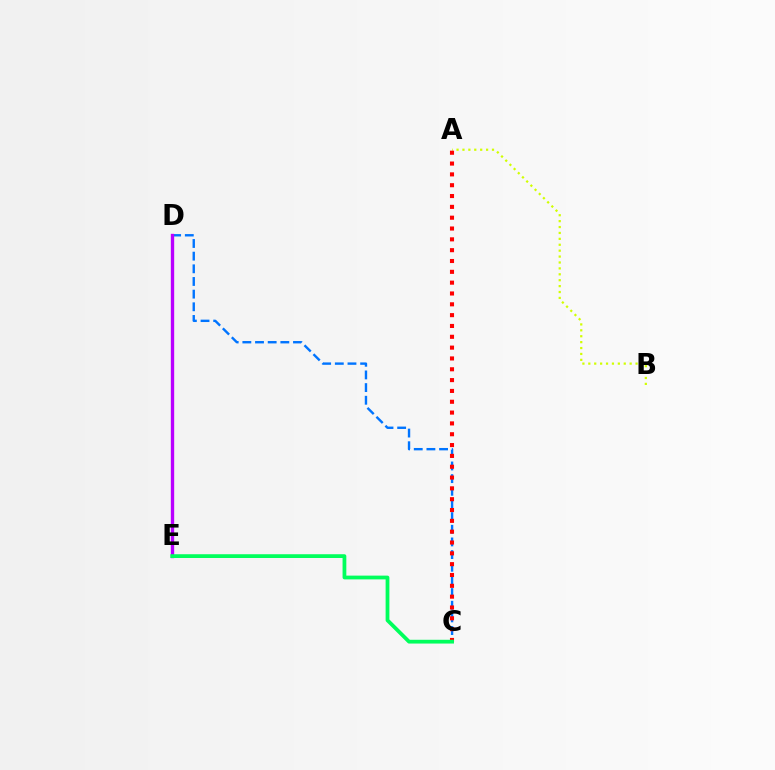{('C', 'D'): [{'color': '#0074ff', 'line_style': 'dashed', 'thickness': 1.72}], ('A', 'B'): [{'color': '#d1ff00', 'line_style': 'dotted', 'thickness': 1.6}], ('A', 'C'): [{'color': '#ff0000', 'line_style': 'dotted', 'thickness': 2.94}], ('D', 'E'): [{'color': '#b900ff', 'line_style': 'solid', 'thickness': 2.42}], ('C', 'E'): [{'color': '#00ff5c', 'line_style': 'solid', 'thickness': 2.71}]}